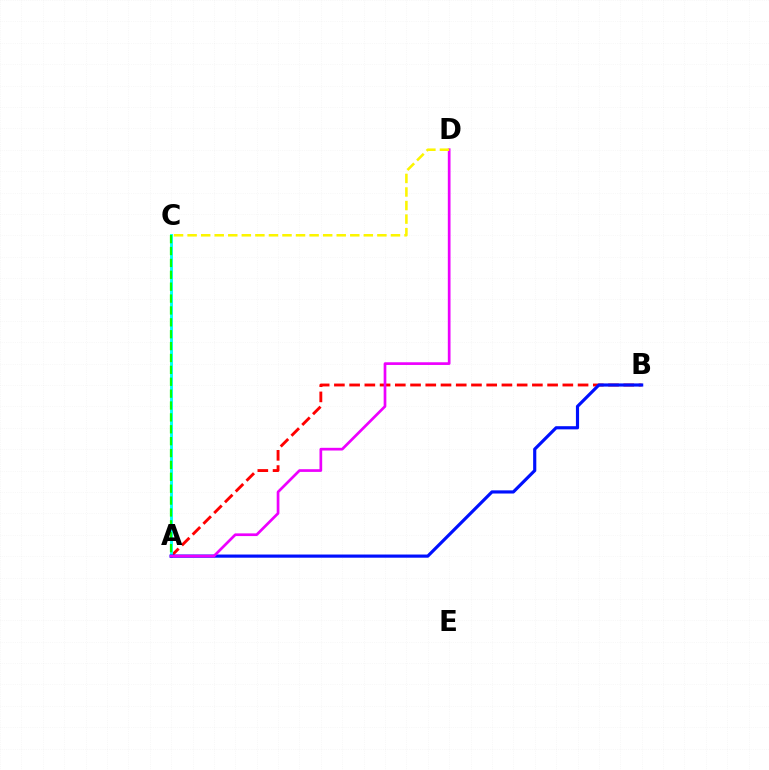{('A', 'B'): [{'color': '#ff0000', 'line_style': 'dashed', 'thickness': 2.07}, {'color': '#0010ff', 'line_style': 'solid', 'thickness': 2.28}], ('A', 'C'): [{'color': '#00fff6', 'line_style': 'solid', 'thickness': 2.09}, {'color': '#08ff00', 'line_style': 'dashed', 'thickness': 1.61}], ('A', 'D'): [{'color': '#ee00ff', 'line_style': 'solid', 'thickness': 1.95}], ('C', 'D'): [{'color': '#fcf500', 'line_style': 'dashed', 'thickness': 1.84}]}